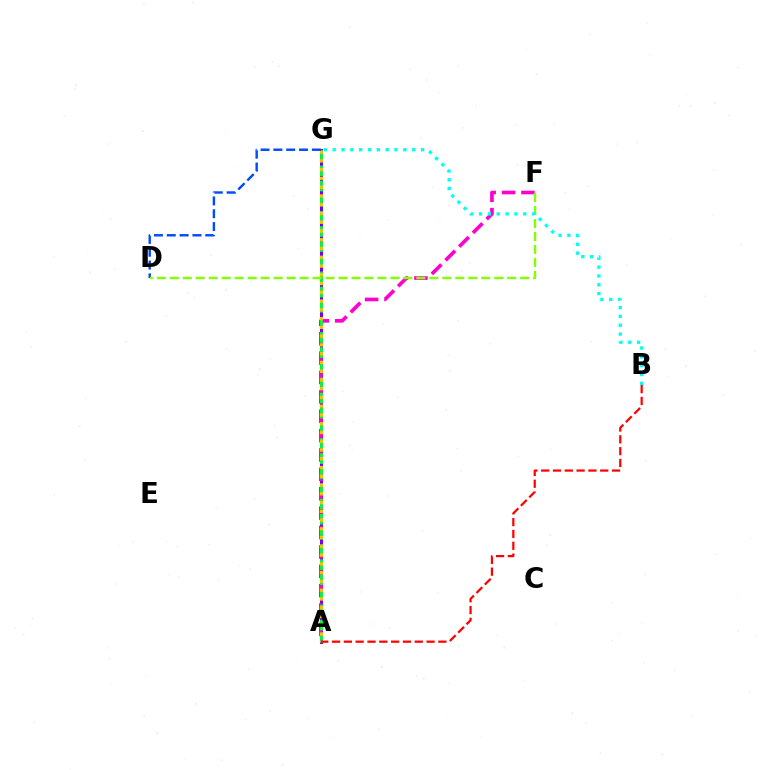{('A', 'G'): [{'color': '#7200ff', 'line_style': 'solid', 'thickness': 2.18}, {'color': '#00ff39', 'line_style': 'dashed', 'thickness': 2.06}, {'color': '#ffbd00', 'line_style': 'dotted', 'thickness': 2.38}], ('A', 'F'): [{'color': '#ff00cf', 'line_style': 'dashed', 'thickness': 2.63}], ('D', 'G'): [{'color': '#004bff', 'line_style': 'dashed', 'thickness': 1.74}], ('A', 'B'): [{'color': '#ff0000', 'line_style': 'dashed', 'thickness': 1.61}], ('D', 'F'): [{'color': '#84ff00', 'line_style': 'dashed', 'thickness': 1.76}], ('B', 'G'): [{'color': '#00fff6', 'line_style': 'dotted', 'thickness': 2.4}]}